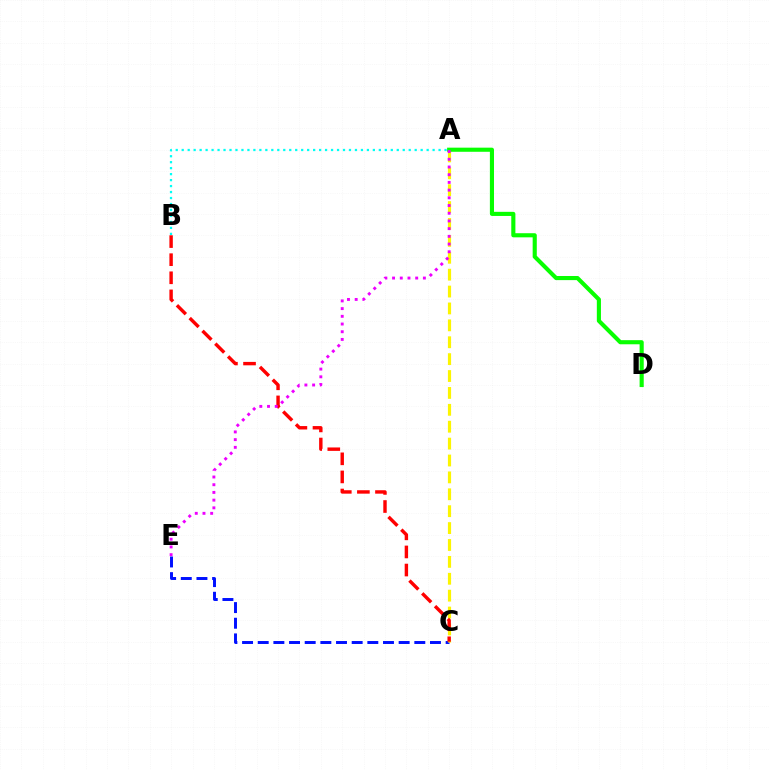{('C', 'E'): [{'color': '#0010ff', 'line_style': 'dashed', 'thickness': 2.13}], ('A', 'C'): [{'color': '#fcf500', 'line_style': 'dashed', 'thickness': 2.3}], ('B', 'C'): [{'color': '#ff0000', 'line_style': 'dashed', 'thickness': 2.46}], ('A', 'D'): [{'color': '#08ff00', 'line_style': 'solid', 'thickness': 2.97}], ('A', 'B'): [{'color': '#00fff6', 'line_style': 'dotted', 'thickness': 1.62}], ('A', 'E'): [{'color': '#ee00ff', 'line_style': 'dotted', 'thickness': 2.09}]}